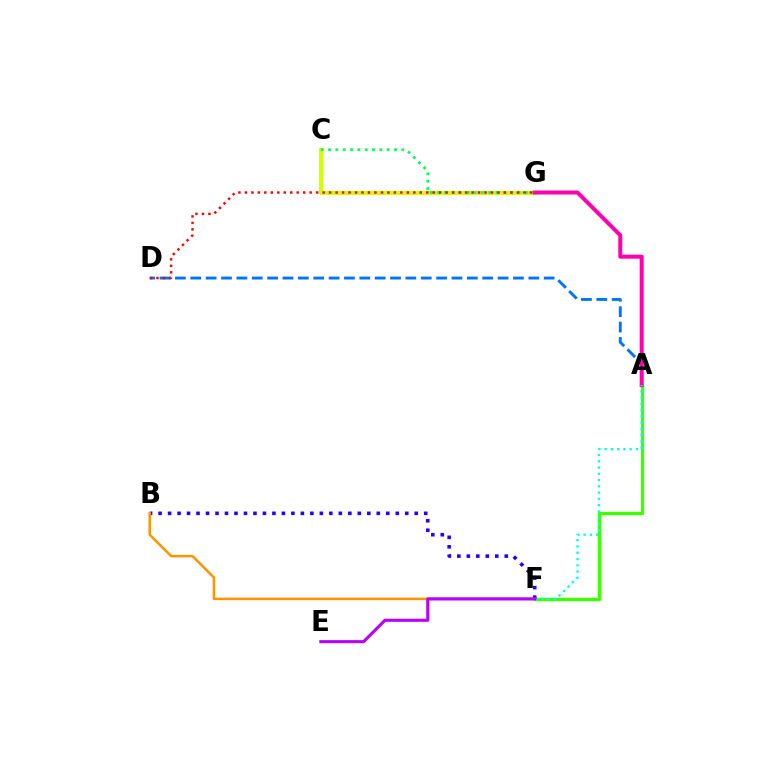{('A', 'D'): [{'color': '#0074ff', 'line_style': 'dashed', 'thickness': 2.09}], ('C', 'G'): [{'color': '#d1ff00', 'line_style': 'solid', 'thickness': 2.98}, {'color': '#00ff5c', 'line_style': 'dotted', 'thickness': 1.99}], ('A', 'F'): [{'color': '#3dff00', 'line_style': 'solid', 'thickness': 2.44}, {'color': '#00fff6', 'line_style': 'dotted', 'thickness': 1.7}], ('A', 'G'): [{'color': '#ff00ac', 'line_style': 'solid', 'thickness': 2.87}], ('B', 'F'): [{'color': '#2500ff', 'line_style': 'dotted', 'thickness': 2.58}, {'color': '#ff9400', 'line_style': 'solid', 'thickness': 1.82}], ('E', 'F'): [{'color': '#b900ff', 'line_style': 'solid', 'thickness': 2.24}], ('D', 'G'): [{'color': '#ff0000', 'line_style': 'dotted', 'thickness': 1.76}]}